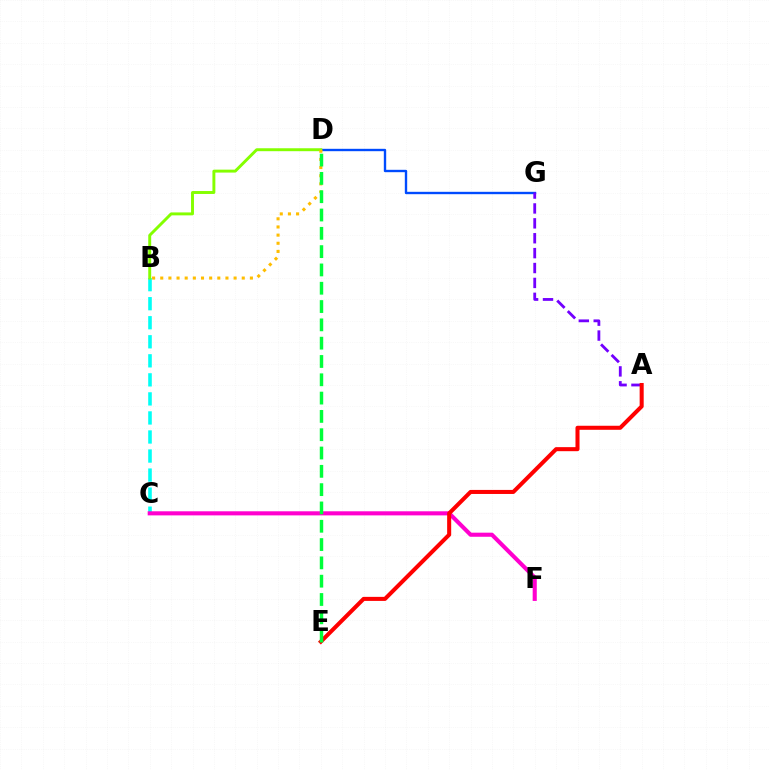{('B', 'C'): [{'color': '#00fff6', 'line_style': 'dashed', 'thickness': 2.59}], ('D', 'G'): [{'color': '#004bff', 'line_style': 'solid', 'thickness': 1.71}], ('B', 'D'): [{'color': '#84ff00', 'line_style': 'solid', 'thickness': 2.11}, {'color': '#ffbd00', 'line_style': 'dotted', 'thickness': 2.21}], ('A', 'G'): [{'color': '#7200ff', 'line_style': 'dashed', 'thickness': 2.02}], ('C', 'F'): [{'color': '#ff00cf', 'line_style': 'solid', 'thickness': 2.95}], ('A', 'E'): [{'color': '#ff0000', 'line_style': 'solid', 'thickness': 2.91}], ('D', 'E'): [{'color': '#00ff39', 'line_style': 'dashed', 'thickness': 2.49}]}